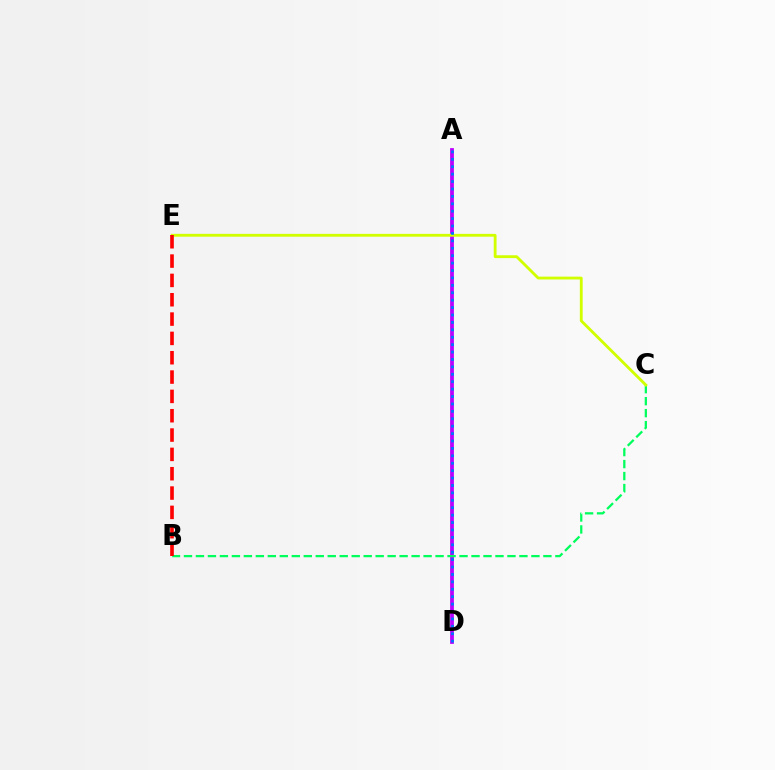{('A', 'D'): [{'color': '#b900ff', 'line_style': 'solid', 'thickness': 2.72}, {'color': '#0074ff', 'line_style': 'dotted', 'thickness': 2.01}], ('B', 'C'): [{'color': '#00ff5c', 'line_style': 'dashed', 'thickness': 1.63}], ('C', 'E'): [{'color': '#d1ff00', 'line_style': 'solid', 'thickness': 2.04}], ('B', 'E'): [{'color': '#ff0000', 'line_style': 'dashed', 'thickness': 2.63}]}